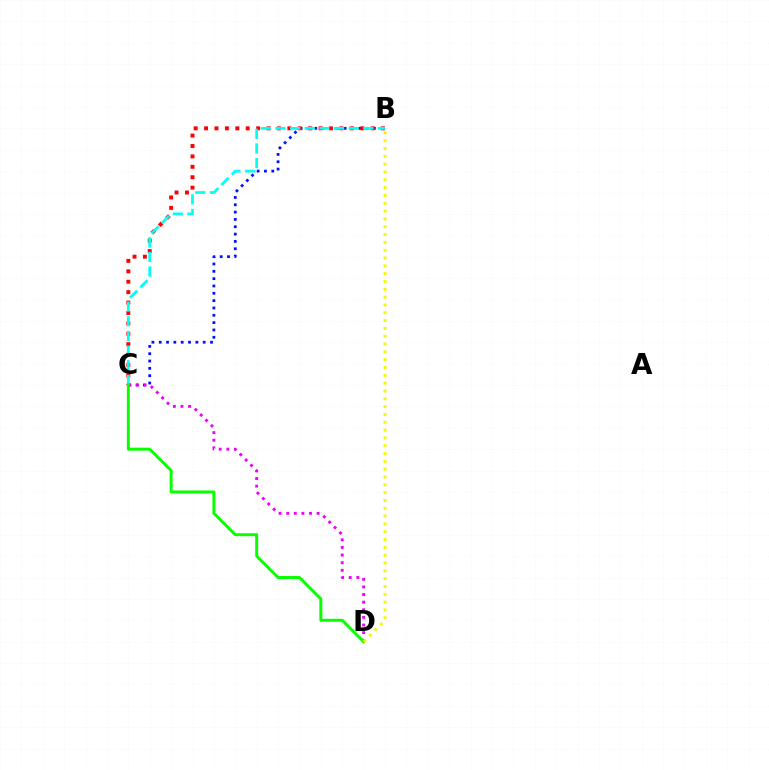{('B', 'C'): [{'color': '#0010ff', 'line_style': 'dotted', 'thickness': 1.99}, {'color': '#ff0000', 'line_style': 'dotted', 'thickness': 2.83}, {'color': '#00fff6', 'line_style': 'dashed', 'thickness': 1.99}], ('C', 'D'): [{'color': '#ee00ff', 'line_style': 'dotted', 'thickness': 2.07}, {'color': '#08ff00', 'line_style': 'solid', 'thickness': 2.13}], ('B', 'D'): [{'color': '#fcf500', 'line_style': 'dotted', 'thickness': 2.12}]}